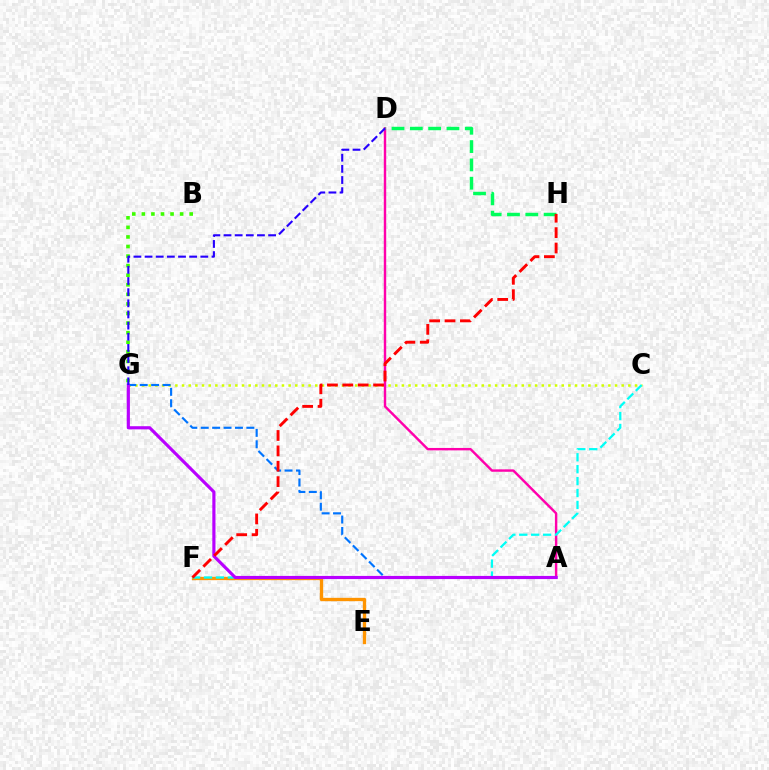{('C', 'G'): [{'color': '#d1ff00', 'line_style': 'dotted', 'thickness': 1.81}], ('E', 'F'): [{'color': '#ff9400', 'line_style': 'solid', 'thickness': 2.4}], ('A', 'D'): [{'color': '#ff00ac', 'line_style': 'solid', 'thickness': 1.74}], ('B', 'G'): [{'color': '#3dff00', 'line_style': 'dotted', 'thickness': 2.6}], ('C', 'F'): [{'color': '#00fff6', 'line_style': 'dashed', 'thickness': 1.62}], ('A', 'G'): [{'color': '#0074ff', 'line_style': 'dashed', 'thickness': 1.55}, {'color': '#b900ff', 'line_style': 'solid', 'thickness': 2.27}], ('D', 'H'): [{'color': '#00ff5c', 'line_style': 'dashed', 'thickness': 2.49}], ('D', 'G'): [{'color': '#2500ff', 'line_style': 'dashed', 'thickness': 1.51}], ('F', 'H'): [{'color': '#ff0000', 'line_style': 'dashed', 'thickness': 2.09}]}